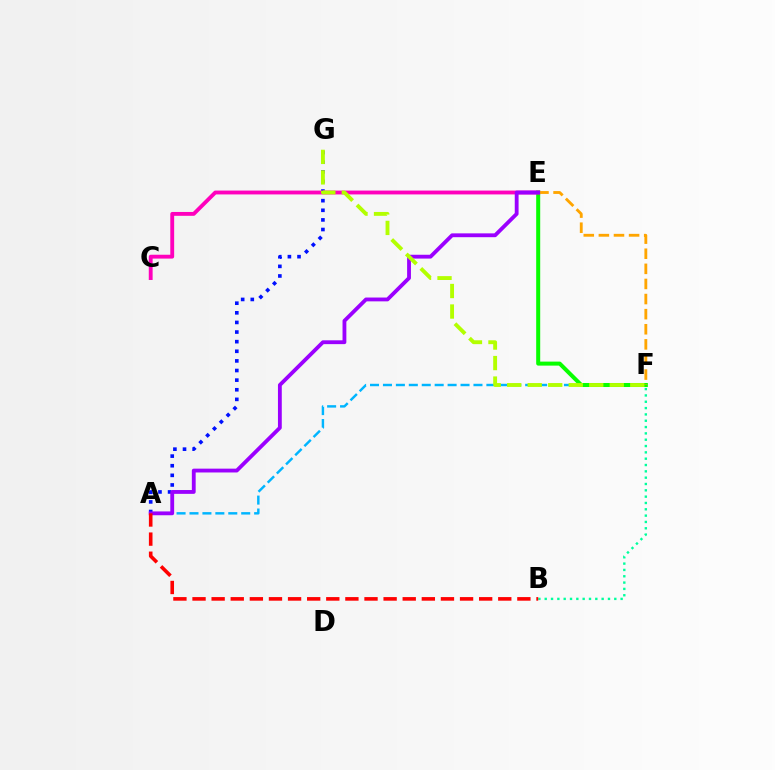{('A', 'G'): [{'color': '#0010ff', 'line_style': 'dotted', 'thickness': 2.61}], ('A', 'F'): [{'color': '#00b5ff', 'line_style': 'dashed', 'thickness': 1.76}], ('E', 'F'): [{'color': '#08ff00', 'line_style': 'solid', 'thickness': 2.89}, {'color': '#ffa500', 'line_style': 'dashed', 'thickness': 2.05}], ('C', 'E'): [{'color': '#ff00bd', 'line_style': 'solid', 'thickness': 2.77}], ('B', 'F'): [{'color': '#00ff9d', 'line_style': 'dotted', 'thickness': 1.72}], ('A', 'E'): [{'color': '#9b00ff', 'line_style': 'solid', 'thickness': 2.75}], ('A', 'B'): [{'color': '#ff0000', 'line_style': 'dashed', 'thickness': 2.6}], ('F', 'G'): [{'color': '#b3ff00', 'line_style': 'dashed', 'thickness': 2.79}]}